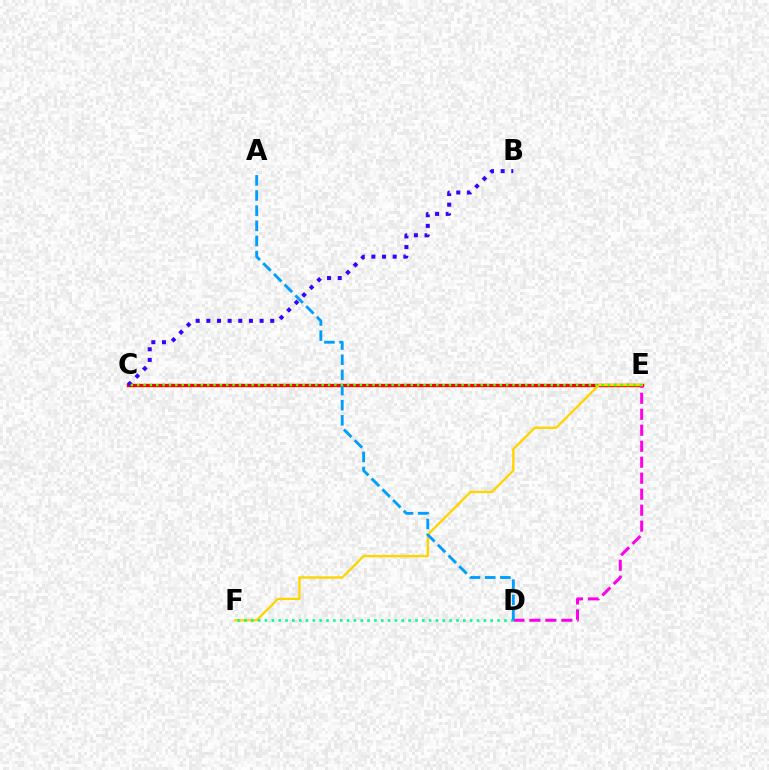{('C', 'E'): [{'color': '#ff0000', 'line_style': 'solid', 'thickness': 2.41}, {'color': '#4fff00', 'line_style': 'dotted', 'thickness': 1.73}], ('D', 'E'): [{'color': '#ff00ed', 'line_style': 'dashed', 'thickness': 2.17}], ('E', 'F'): [{'color': '#ffd500', 'line_style': 'solid', 'thickness': 1.7}], ('D', 'F'): [{'color': '#00ff86', 'line_style': 'dotted', 'thickness': 1.86}], ('B', 'C'): [{'color': '#3700ff', 'line_style': 'dotted', 'thickness': 2.89}], ('A', 'D'): [{'color': '#009eff', 'line_style': 'dashed', 'thickness': 2.06}]}